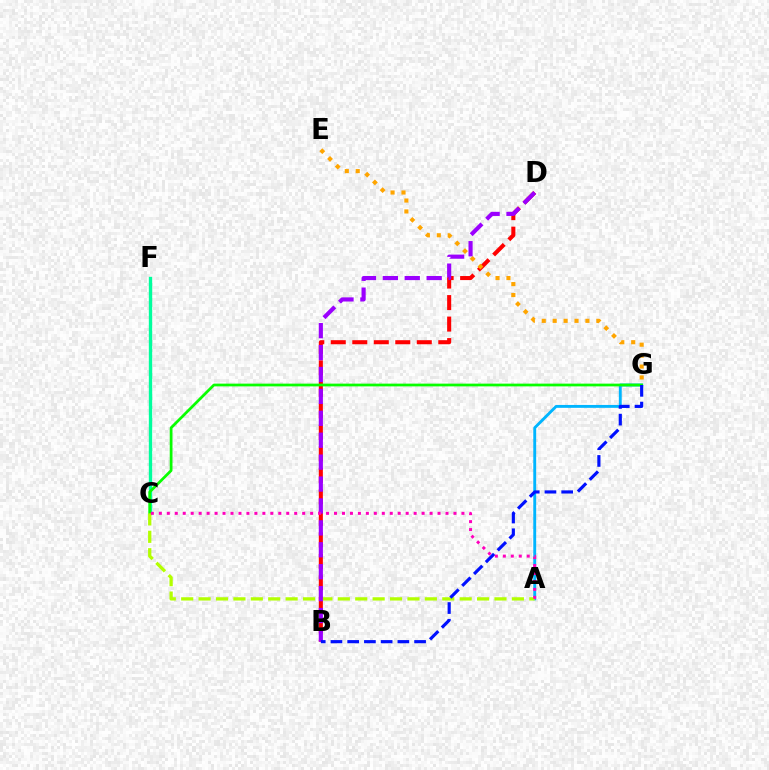{('B', 'D'): [{'color': '#ff0000', 'line_style': 'dashed', 'thickness': 2.92}, {'color': '#9b00ff', 'line_style': 'dashed', 'thickness': 2.98}], ('A', 'G'): [{'color': '#00b5ff', 'line_style': 'solid', 'thickness': 2.08}], ('C', 'F'): [{'color': '#00ff9d', 'line_style': 'solid', 'thickness': 2.42}], ('C', 'G'): [{'color': '#08ff00', 'line_style': 'solid', 'thickness': 1.97}], ('A', 'C'): [{'color': '#b3ff00', 'line_style': 'dashed', 'thickness': 2.36}, {'color': '#ff00bd', 'line_style': 'dotted', 'thickness': 2.16}], ('E', 'G'): [{'color': '#ffa500', 'line_style': 'dotted', 'thickness': 2.97}], ('B', 'G'): [{'color': '#0010ff', 'line_style': 'dashed', 'thickness': 2.27}]}